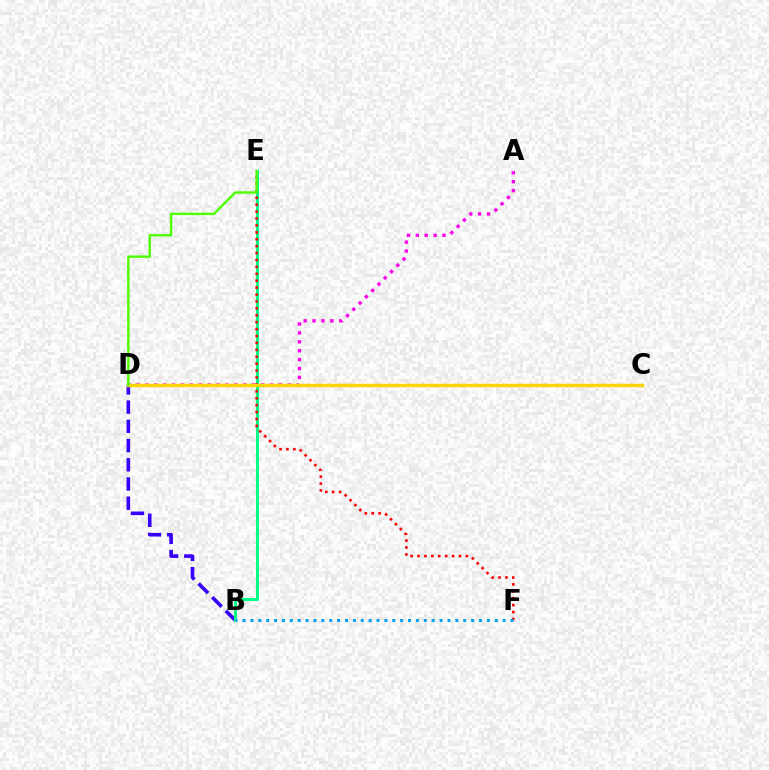{('A', 'D'): [{'color': '#ff00ed', 'line_style': 'dotted', 'thickness': 2.42}], ('B', 'D'): [{'color': '#3700ff', 'line_style': 'dashed', 'thickness': 2.61}], ('B', 'E'): [{'color': '#00ff86', 'line_style': 'solid', 'thickness': 2.19}], ('E', 'F'): [{'color': '#ff0000', 'line_style': 'dotted', 'thickness': 1.88}], ('B', 'F'): [{'color': '#009eff', 'line_style': 'dotted', 'thickness': 2.14}], ('C', 'D'): [{'color': '#ffd500', 'line_style': 'solid', 'thickness': 2.5}], ('D', 'E'): [{'color': '#4fff00', 'line_style': 'solid', 'thickness': 1.75}]}